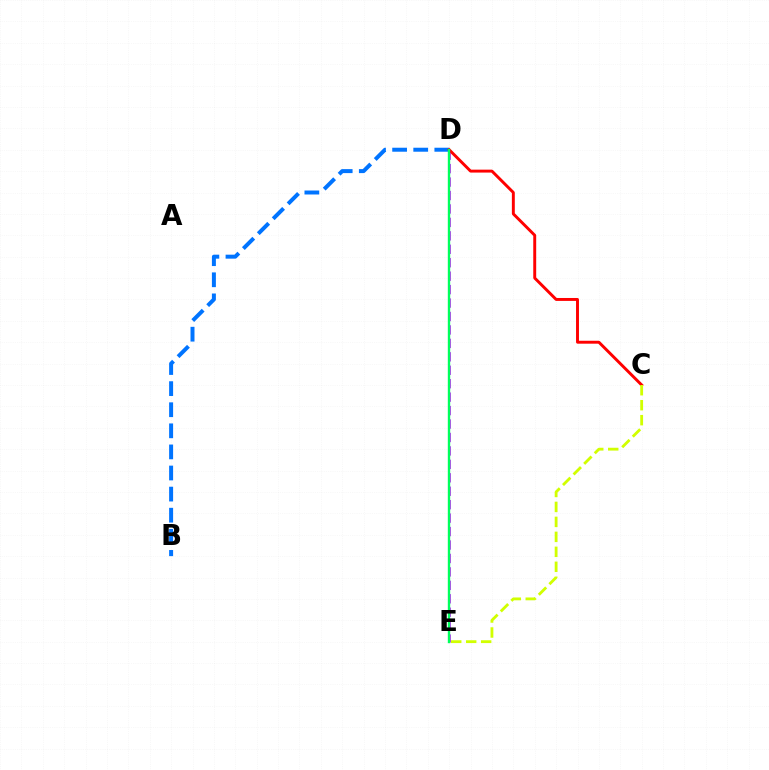{('D', 'E'): [{'color': '#b900ff', 'line_style': 'dashed', 'thickness': 1.83}, {'color': '#00ff5c', 'line_style': 'solid', 'thickness': 1.72}], ('B', 'D'): [{'color': '#0074ff', 'line_style': 'dashed', 'thickness': 2.87}], ('C', 'D'): [{'color': '#ff0000', 'line_style': 'solid', 'thickness': 2.11}], ('C', 'E'): [{'color': '#d1ff00', 'line_style': 'dashed', 'thickness': 2.03}]}